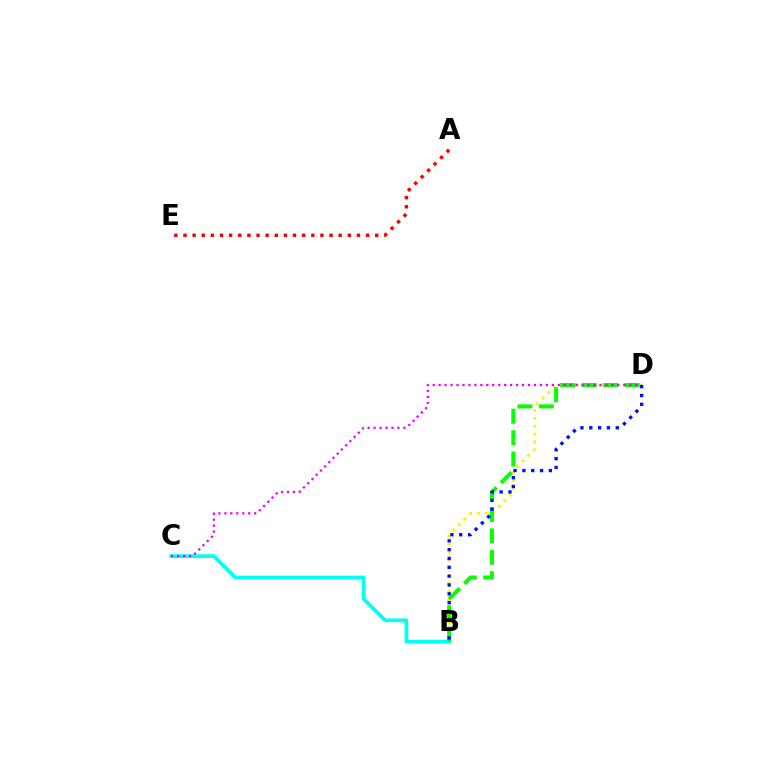{('B', 'C'): [{'color': '#00fff6', 'line_style': 'solid', 'thickness': 2.66}], ('B', 'D'): [{'color': '#fcf500', 'line_style': 'dotted', 'thickness': 2.14}, {'color': '#08ff00', 'line_style': 'dashed', 'thickness': 2.91}, {'color': '#0010ff', 'line_style': 'dotted', 'thickness': 2.4}], ('A', 'E'): [{'color': '#ff0000', 'line_style': 'dotted', 'thickness': 2.48}], ('C', 'D'): [{'color': '#ee00ff', 'line_style': 'dotted', 'thickness': 1.62}]}